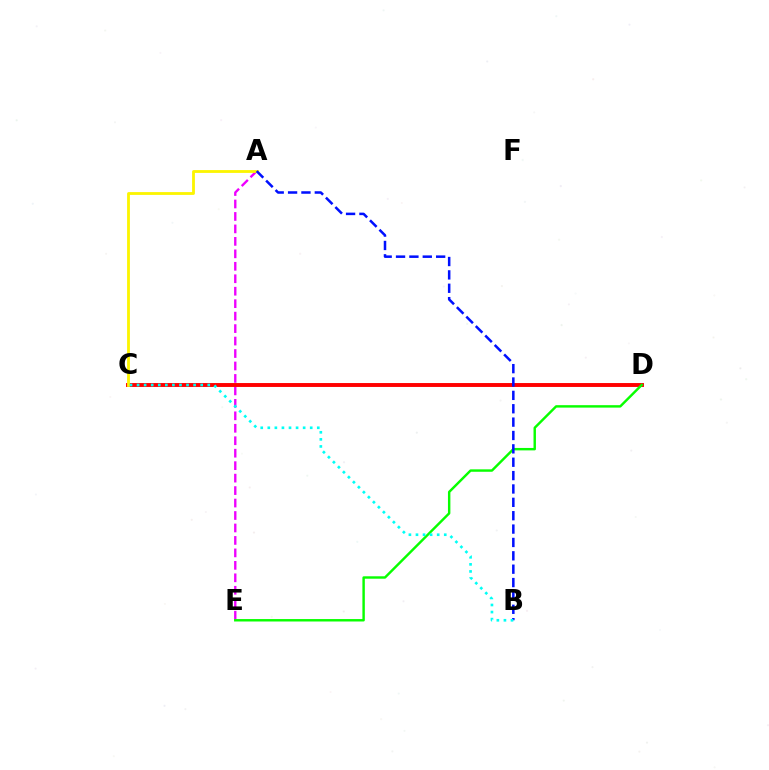{('A', 'E'): [{'color': '#ee00ff', 'line_style': 'dashed', 'thickness': 1.69}], ('C', 'D'): [{'color': '#ff0000', 'line_style': 'solid', 'thickness': 2.81}], ('A', 'C'): [{'color': '#fcf500', 'line_style': 'solid', 'thickness': 2.02}], ('D', 'E'): [{'color': '#08ff00', 'line_style': 'solid', 'thickness': 1.75}], ('A', 'B'): [{'color': '#0010ff', 'line_style': 'dashed', 'thickness': 1.82}], ('B', 'C'): [{'color': '#00fff6', 'line_style': 'dotted', 'thickness': 1.92}]}